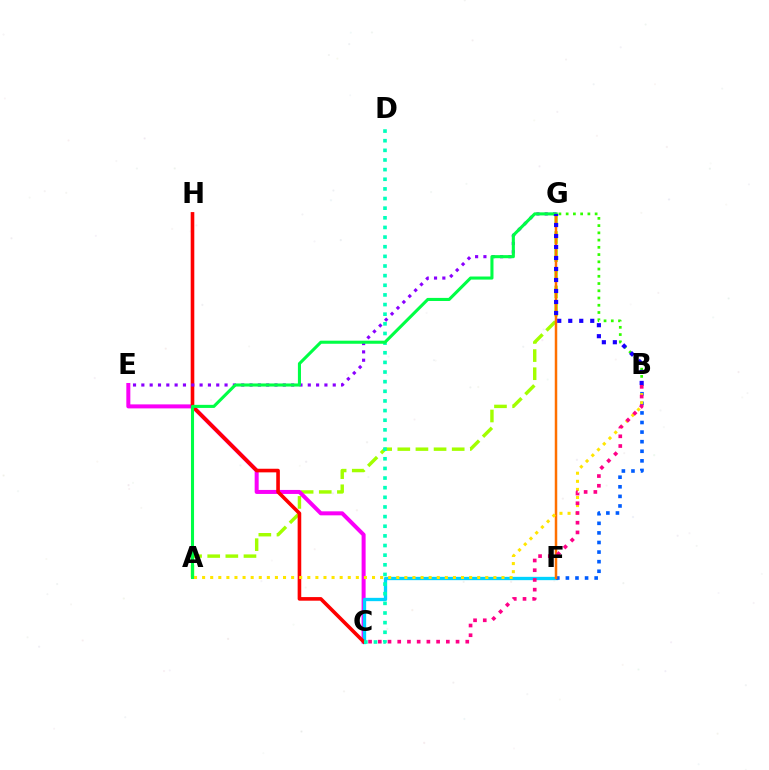{('A', 'G'): [{'color': '#a2ff00', 'line_style': 'dashed', 'thickness': 2.46}, {'color': '#00ff45', 'line_style': 'solid', 'thickness': 2.22}], ('C', 'E'): [{'color': '#fa00f9', 'line_style': 'solid', 'thickness': 2.88}], ('C', 'F'): [{'color': '#00d3ff', 'line_style': 'solid', 'thickness': 2.39}], ('C', 'H'): [{'color': '#ff0000', 'line_style': 'solid', 'thickness': 2.6}], ('B', 'F'): [{'color': '#005dff', 'line_style': 'dotted', 'thickness': 2.6}], ('C', 'D'): [{'color': '#00ffbb', 'line_style': 'dotted', 'thickness': 2.62}], ('F', 'G'): [{'color': '#ff7000', 'line_style': 'solid', 'thickness': 1.8}], ('A', 'B'): [{'color': '#ffe600', 'line_style': 'dotted', 'thickness': 2.2}], ('E', 'G'): [{'color': '#8a00ff', 'line_style': 'dotted', 'thickness': 2.26}], ('B', 'G'): [{'color': '#31ff00', 'line_style': 'dotted', 'thickness': 1.97}, {'color': '#1900ff', 'line_style': 'dotted', 'thickness': 2.99}], ('B', 'C'): [{'color': '#ff0088', 'line_style': 'dotted', 'thickness': 2.64}]}